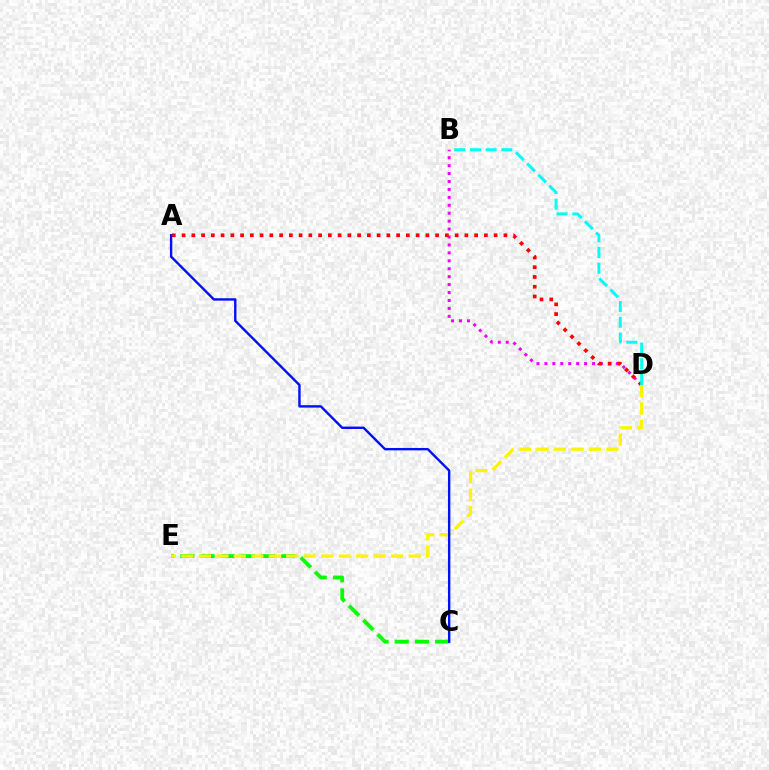{('C', 'E'): [{'color': '#08ff00', 'line_style': 'dashed', 'thickness': 2.74}], ('B', 'D'): [{'color': '#ee00ff', 'line_style': 'dotted', 'thickness': 2.15}, {'color': '#00fff6', 'line_style': 'dashed', 'thickness': 2.14}], ('A', 'D'): [{'color': '#ff0000', 'line_style': 'dotted', 'thickness': 2.65}], ('D', 'E'): [{'color': '#fcf500', 'line_style': 'dashed', 'thickness': 2.37}], ('A', 'C'): [{'color': '#0010ff', 'line_style': 'solid', 'thickness': 1.73}]}